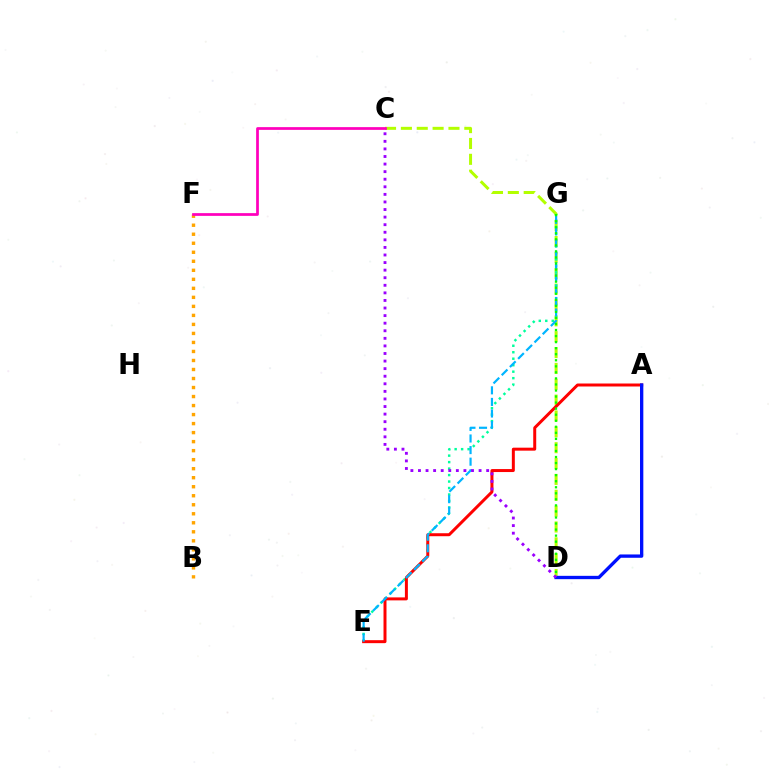{('C', 'D'): [{'color': '#b3ff00', 'line_style': 'dashed', 'thickness': 2.15}, {'color': '#9b00ff', 'line_style': 'dotted', 'thickness': 2.06}], ('E', 'G'): [{'color': '#00ff9d', 'line_style': 'dotted', 'thickness': 1.76}, {'color': '#00b5ff', 'line_style': 'dashed', 'thickness': 1.57}], ('B', 'F'): [{'color': '#ffa500', 'line_style': 'dotted', 'thickness': 2.45}], ('A', 'E'): [{'color': '#ff0000', 'line_style': 'solid', 'thickness': 2.15}], ('D', 'G'): [{'color': '#08ff00', 'line_style': 'dotted', 'thickness': 1.64}], ('A', 'D'): [{'color': '#0010ff', 'line_style': 'solid', 'thickness': 2.39}], ('C', 'F'): [{'color': '#ff00bd', 'line_style': 'solid', 'thickness': 1.97}]}